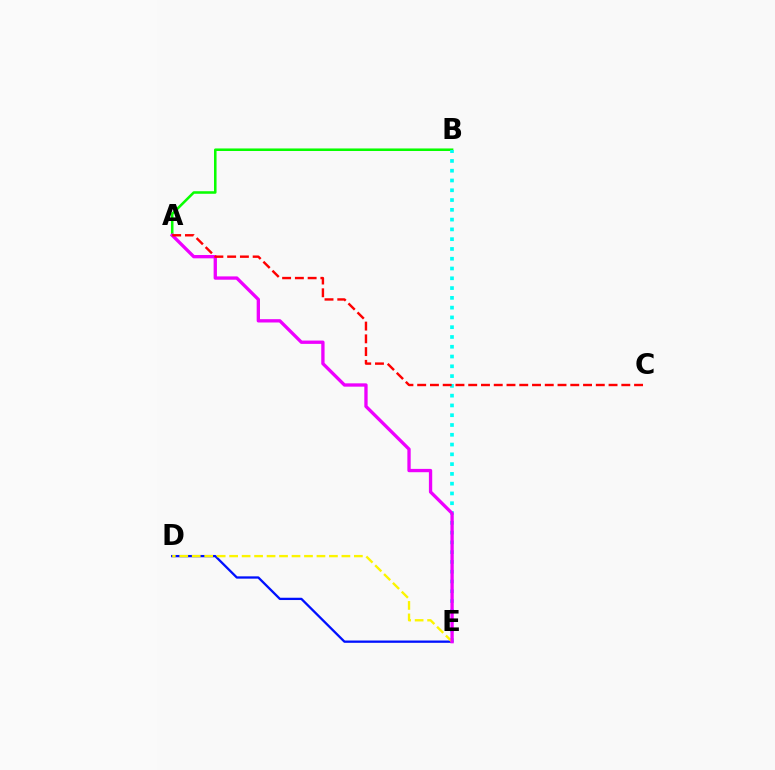{('A', 'B'): [{'color': '#08ff00', 'line_style': 'solid', 'thickness': 1.83}], ('B', 'E'): [{'color': '#00fff6', 'line_style': 'dotted', 'thickness': 2.66}], ('D', 'E'): [{'color': '#0010ff', 'line_style': 'solid', 'thickness': 1.65}, {'color': '#fcf500', 'line_style': 'dashed', 'thickness': 1.69}], ('A', 'E'): [{'color': '#ee00ff', 'line_style': 'solid', 'thickness': 2.39}], ('A', 'C'): [{'color': '#ff0000', 'line_style': 'dashed', 'thickness': 1.73}]}